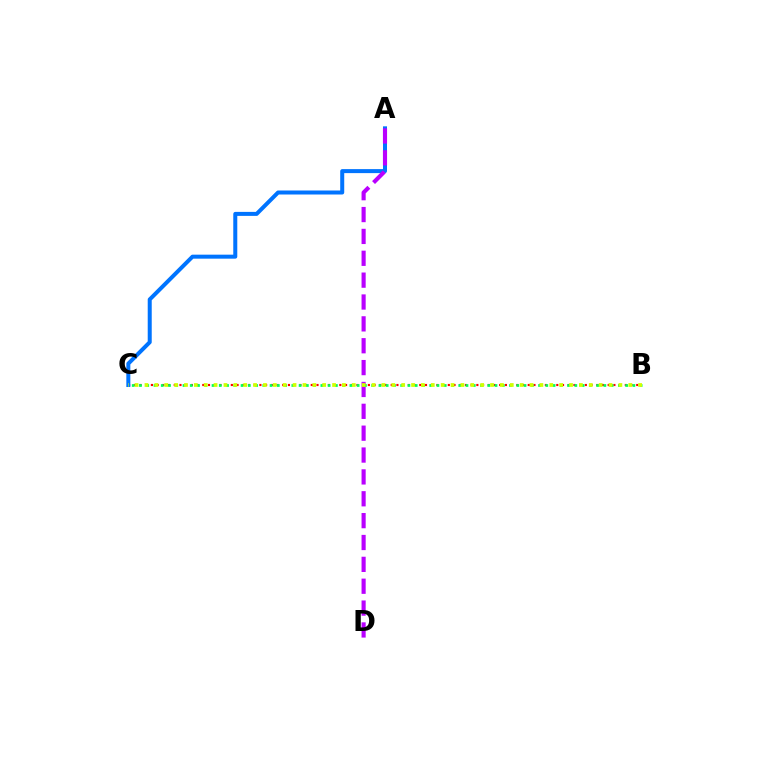{('B', 'C'): [{'color': '#ff0000', 'line_style': 'dotted', 'thickness': 1.55}, {'color': '#00ff5c', 'line_style': 'dotted', 'thickness': 1.97}, {'color': '#d1ff00', 'line_style': 'dotted', 'thickness': 2.68}], ('A', 'C'): [{'color': '#0074ff', 'line_style': 'solid', 'thickness': 2.88}], ('A', 'D'): [{'color': '#b900ff', 'line_style': 'dashed', 'thickness': 2.97}]}